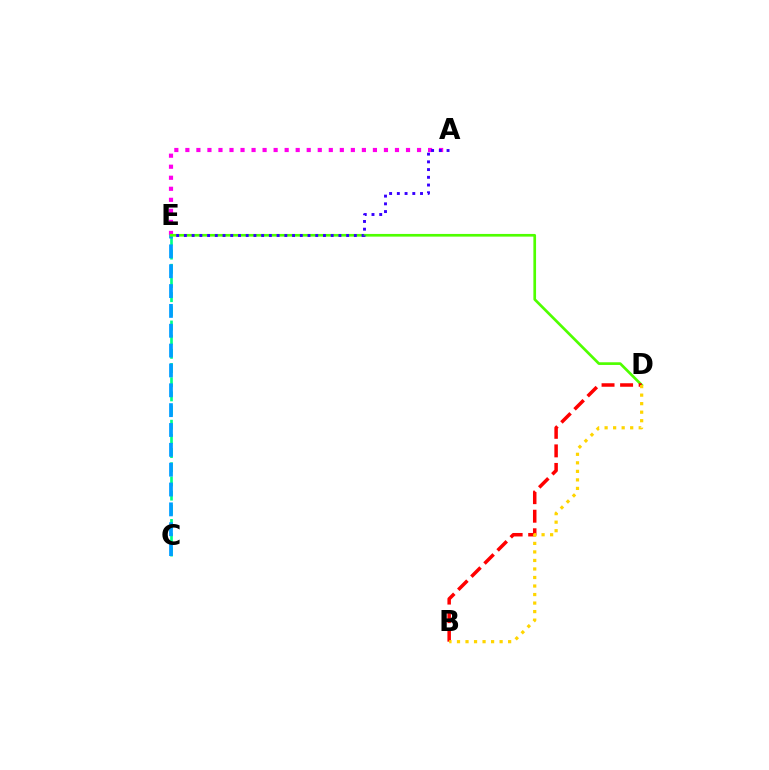{('A', 'E'): [{'color': '#ff00ed', 'line_style': 'dotted', 'thickness': 3.0}, {'color': '#3700ff', 'line_style': 'dotted', 'thickness': 2.1}], ('C', 'E'): [{'color': '#00ff86', 'line_style': 'dashed', 'thickness': 1.93}, {'color': '#009eff', 'line_style': 'dashed', 'thickness': 2.7}], ('D', 'E'): [{'color': '#4fff00', 'line_style': 'solid', 'thickness': 1.93}], ('B', 'D'): [{'color': '#ff0000', 'line_style': 'dashed', 'thickness': 2.52}, {'color': '#ffd500', 'line_style': 'dotted', 'thickness': 2.32}]}